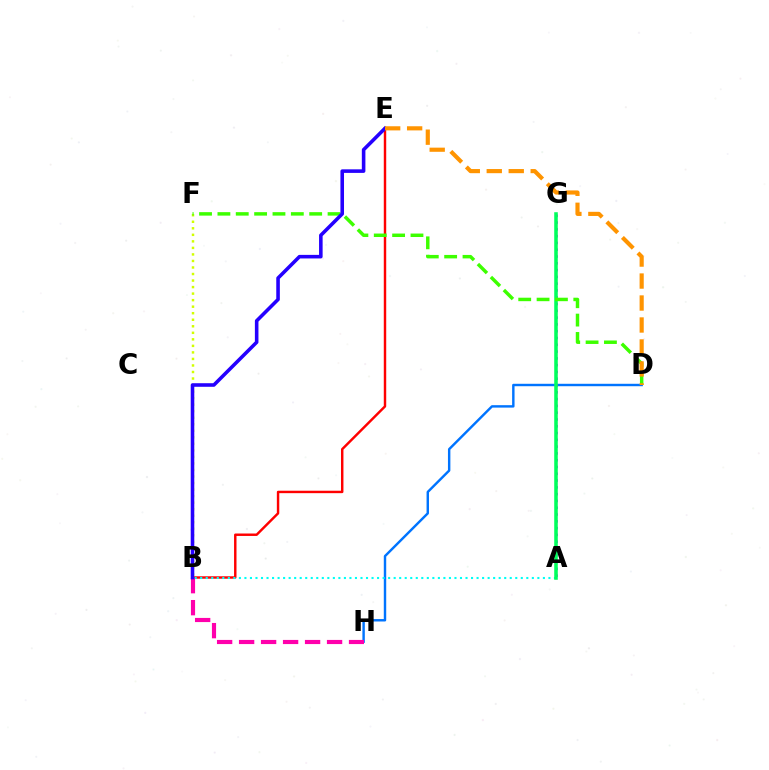{('D', 'H'): [{'color': '#0074ff', 'line_style': 'solid', 'thickness': 1.75}], ('B', 'F'): [{'color': '#d1ff00', 'line_style': 'dotted', 'thickness': 1.77}], ('A', 'G'): [{'color': '#b900ff', 'line_style': 'dotted', 'thickness': 1.84}, {'color': '#00ff5c', 'line_style': 'solid', 'thickness': 2.56}], ('B', 'E'): [{'color': '#ff0000', 'line_style': 'solid', 'thickness': 1.76}, {'color': '#2500ff', 'line_style': 'solid', 'thickness': 2.58}], ('A', 'B'): [{'color': '#00fff6', 'line_style': 'dotted', 'thickness': 1.5}], ('D', 'F'): [{'color': '#3dff00', 'line_style': 'dashed', 'thickness': 2.49}], ('B', 'H'): [{'color': '#ff00ac', 'line_style': 'dashed', 'thickness': 2.99}], ('D', 'E'): [{'color': '#ff9400', 'line_style': 'dashed', 'thickness': 2.99}]}